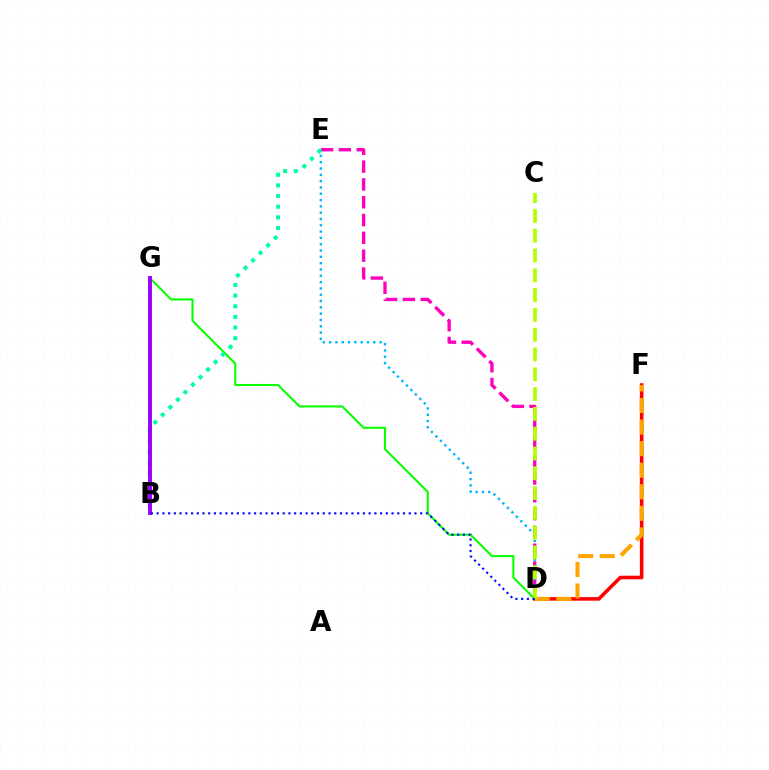{('D', 'E'): [{'color': '#ff00bd', 'line_style': 'dashed', 'thickness': 2.42}, {'color': '#00b5ff', 'line_style': 'dotted', 'thickness': 1.71}], ('D', 'G'): [{'color': '#08ff00', 'line_style': 'solid', 'thickness': 1.5}], ('D', 'F'): [{'color': '#ff0000', 'line_style': 'solid', 'thickness': 2.58}, {'color': '#ffa500', 'line_style': 'dashed', 'thickness': 2.93}], ('B', 'E'): [{'color': '#00ff9d', 'line_style': 'dotted', 'thickness': 2.9}], ('B', 'G'): [{'color': '#9b00ff', 'line_style': 'solid', 'thickness': 2.82}], ('C', 'D'): [{'color': '#b3ff00', 'line_style': 'dashed', 'thickness': 2.69}], ('B', 'D'): [{'color': '#0010ff', 'line_style': 'dotted', 'thickness': 1.56}]}